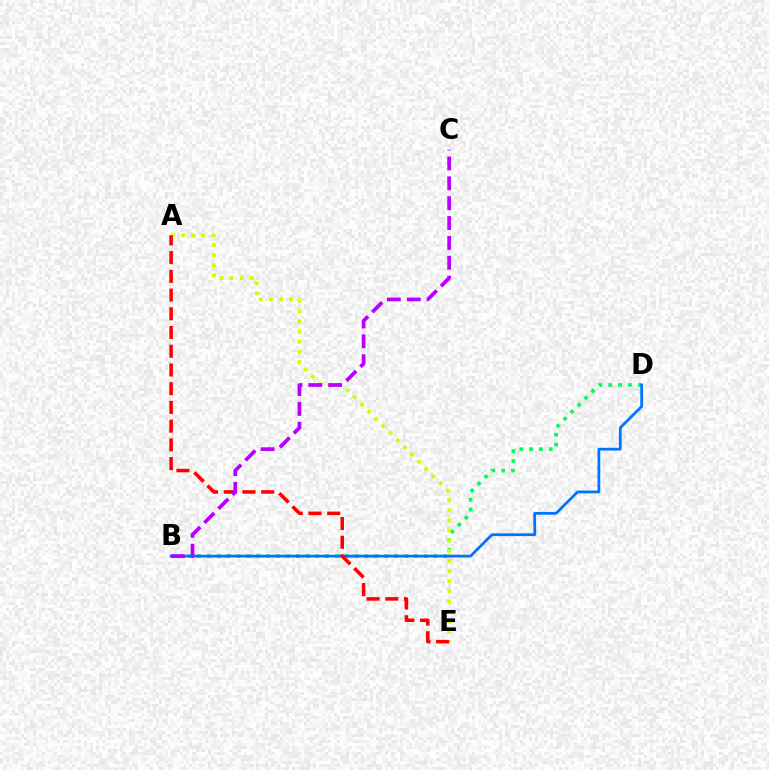{('B', 'D'): [{'color': '#00ff5c', 'line_style': 'dotted', 'thickness': 2.68}, {'color': '#0074ff', 'line_style': 'solid', 'thickness': 1.99}], ('A', 'E'): [{'color': '#d1ff00', 'line_style': 'dotted', 'thickness': 2.75}, {'color': '#ff0000', 'line_style': 'dashed', 'thickness': 2.54}], ('B', 'C'): [{'color': '#b900ff', 'line_style': 'dashed', 'thickness': 2.7}]}